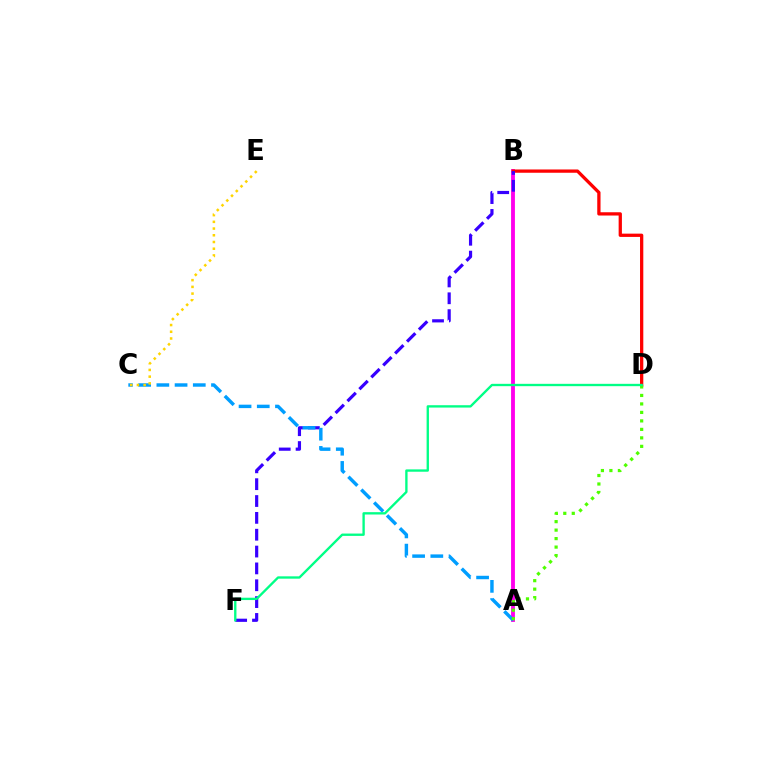{('A', 'B'): [{'color': '#ff00ed', 'line_style': 'solid', 'thickness': 2.78}], ('B', 'D'): [{'color': '#ff0000', 'line_style': 'solid', 'thickness': 2.36}], ('B', 'F'): [{'color': '#3700ff', 'line_style': 'dashed', 'thickness': 2.29}], ('A', 'C'): [{'color': '#009eff', 'line_style': 'dashed', 'thickness': 2.47}], ('C', 'E'): [{'color': '#ffd500', 'line_style': 'dotted', 'thickness': 1.83}], ('A', 'D'): [{'color': '#4fff00', 'line_style': 'dotted', 'thickness': 2.31}], ('D', 'F'): [{'color': '#00ff86', 'line_style': 'solid', 'thickness': 1.69}]}